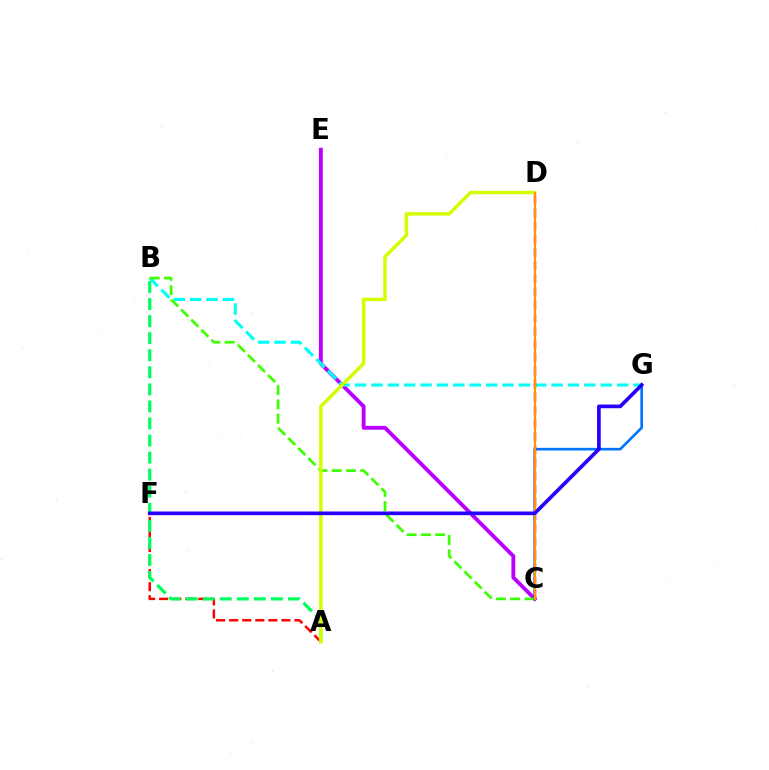{('C', 'E'): [{'color': '#b900ff', 'line_style': 'solid', 'thickness': 2.78}], ('B', 'G'): [{'color': '#00fff6', 'line_style': 'dashed', 'thickness': 2.22}], ('B', 'C'): [{'color': '#3dff00', 'line_style': 'dashed', 'thickness': 1.94}], ('C', 'G'): [{'color': '#0074ff', 'line_style': 'solid', 'thickness': 1.9}], ('C', 'D'): [{'color': '#ff00ac', 'line_style': 'dashed', 'thickness': 1.79}, {'color': '#ff9400', 'line_style': 'solid', 'thickness': 1.58}], ('A', 'F'): [{'color': '#ff0000', 'line_style': 'dashed', 'thickness': 1.77}], ('A', 'B'): [{'color': '#00ff5c', 'line_style': 'dashed', 'thickness': 2.32}], ('A', 'D'): [{'color': '#d1ff00', 'line_style': 'solid', 'thickness': 2.48}], ('F', 'G'): [{'color': '#2500ff', 'line_style': 'solid', 'thickness': 2.64}]}